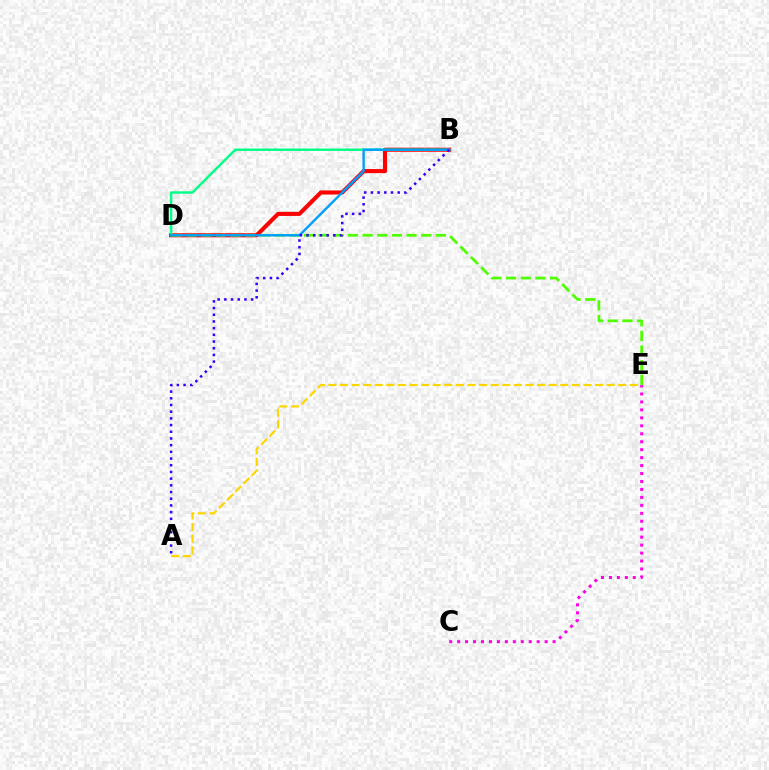{('B', 'D'): [{'color': '#ff0000', 'line_style': 'solid', 'thickness': 2.94}, {'color': '#00ff86', 'line_style': 'solid', 'thickness': 1.75}, {'color': '#009eff', 'line_style': 'solid', 'thickness': 1.72}], ('C', 'E'): [{'color': '#ff00ed', 'line_style': 'dotted', 'thickness': 2.16}], ('D', 'E'): [{'color': '#4fff00', 'line_style': 'dashed', 'thickness': 1.99}], ('A', 'B'): [{'color': '#3700ff', 'line_style': 'dotted', 'thickness': 1.82}], ('A', 'E'): [{'color': '#ffd500', 'line_style': 'dashed', 'thickness': 1.57}]}